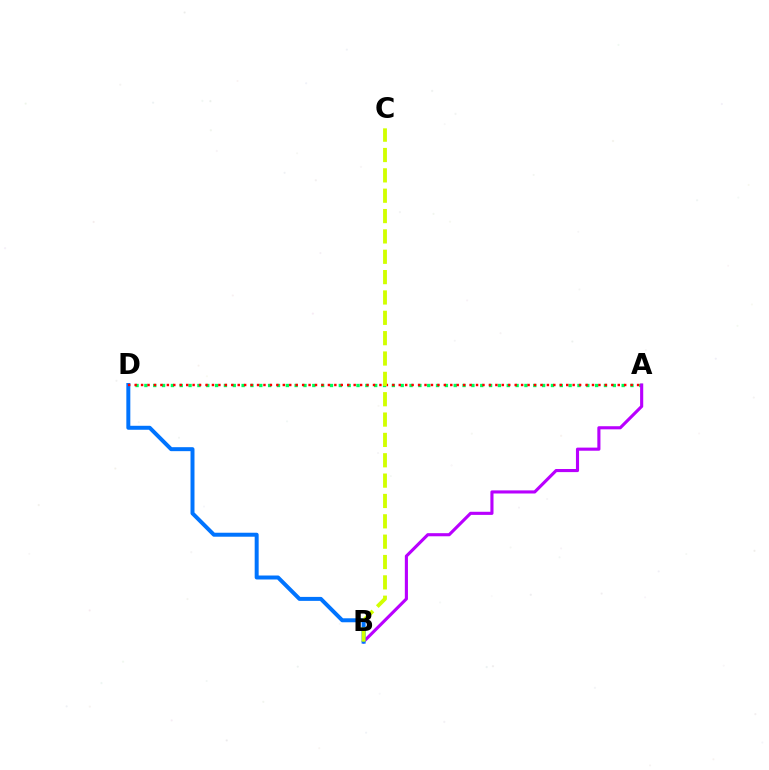{('A', 'D'): [{'color': '#00ff5c', 'line_style': 'dotted', 'thickness': 2.4}, {'color': '#ff0000', 'line_style': 'dotted', 'thickness': 1.75}], ('A', 'B'): [{'color': '#b900ff', 'line_style': 'solid', 'thickness': 2.24}], ('B', 'D'): [{'color': '#0074ff', 'line_style': 'solid', 'thickness': 2.86}], ('B', 'C'): [{'color': '#d1ff00', 'line_style': 'dashed', 'thickness': 2.76}]}